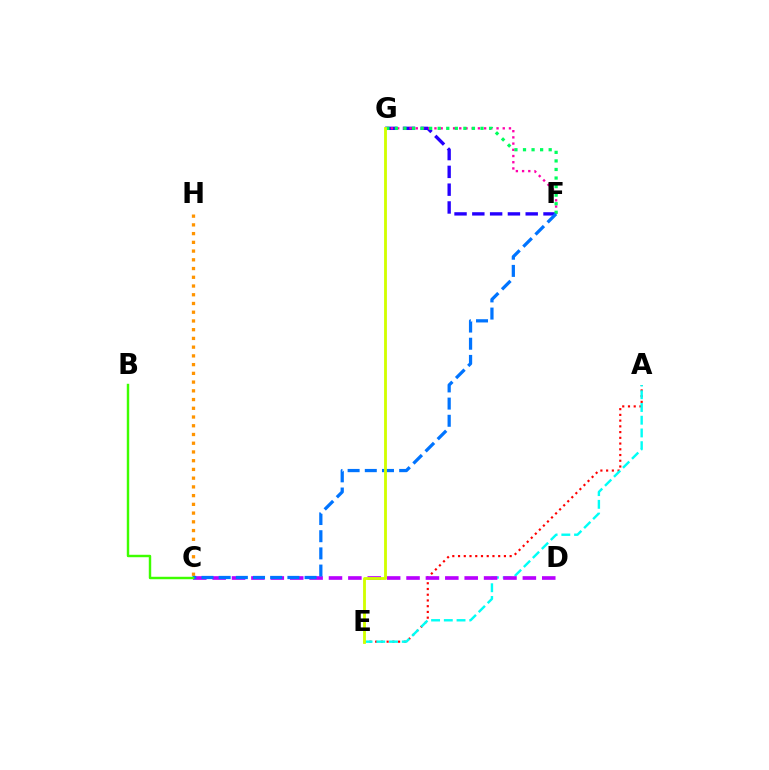{('A', 'E'): [{'color': '#ff0000', 'line_style': 'dotted', 'thickness': 1.56}, {'color': '#00fff6', 'line_style': 'dashed', 'thickness': 1.73}], ('F', 'G'): [{'color': '#2500ff', 'line_style': 'dashed', 'thickness': 2.42}, {'color': '#ff00ac', 'line_style': 'dotted', 'thickness': 1.69}, {'color': '#00ff5c', 'line_style': 'dotted', 'thickness': 2.33}], ('C', 'H'): [{'color': '#ff9400', 'line_style': 'dotted', 'thickness': 2.37}], ('C', 'D'): [{'color': '#b900ff', 'line_style': 'dashed', 'thickness': 2.63}], ('C', 'F'): [{'color': '#0074ff', 'line_style': 'dashed', 'thickness': 2.33}], ('E', 'G'): [{'color': '#d1ff00', 'line_style': 'solid', 'thickness': 2.04}], ('B', 'C'): [{'color': '#3dff00', 'line_style': 'solid', 'thickness': 1.76}]}